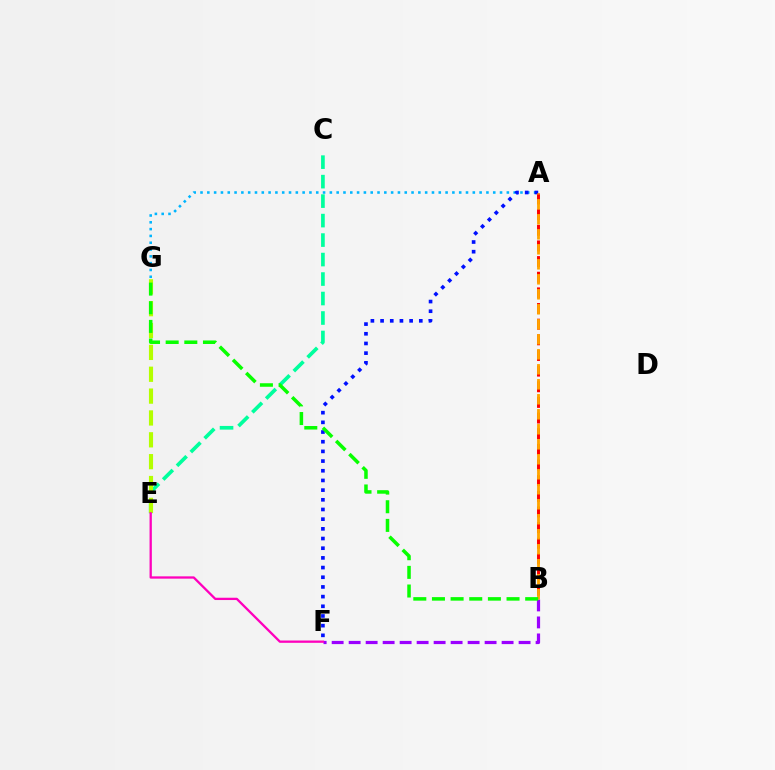{('A', 'G'): [{'color': '#00b5ff', 'line_style': 'dotted', 'thickness': 1.85}], ('B', 'F'): [{'color': '#9b00ff', 'line_style': 'dashed', 'thickness': 2.31}], ('A', 'F'): [{'color': '#0010ff', 'line_style': 'dotted', 'thickness': 2.63}], ('C', 'E'): [{'color': '#00ff9d', 'line_style': 'dashed', 'thickness': 2.65}], ('E', 'G'): [{'color': '#b3ff00', 'line_style': 'dashed', 'thickness': 2.97}], ('A', 'B'): [{'color': '#ff0000', 'line_style': 'dashed', 'thickness': 2.13}, {'color': '#ffa500', 'line_style': 'dashed', 'thickness': 2.04}], ('E', 'F'): [{'color': '#ff00bd', 'line_style': 'solid', 'thickness': 1.65}], ('B', 'G'): [{'color': '#08ff00', 'line_style': 'dashed', 'thickness': 2.53}]}